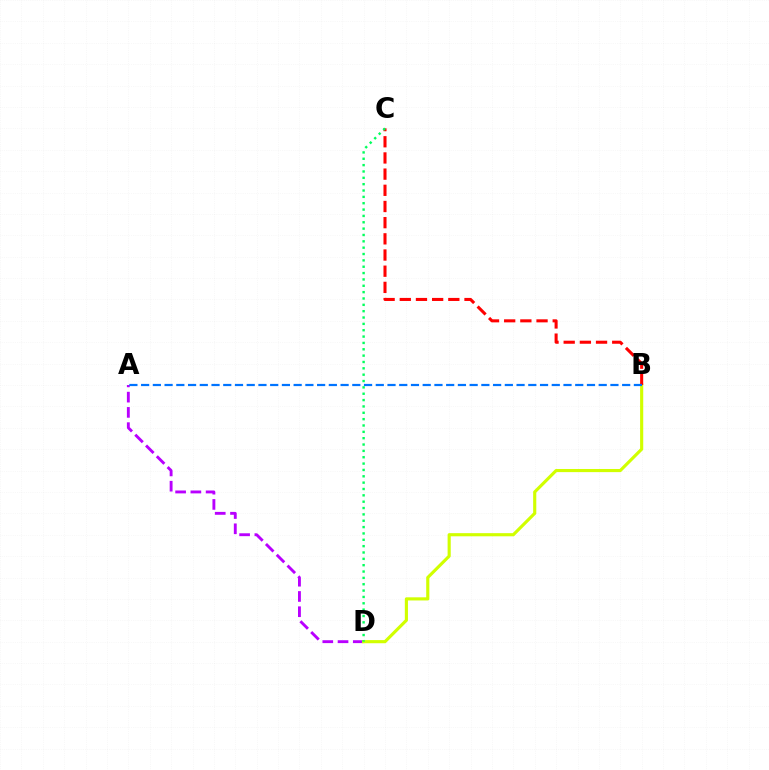{('A', 'D'): [{'color': '#b900ff', 'line_style': 'dashed', 'thickness': 2.07}], ('B', 'D'): [{'color': '#d1ff00', 'line_style': 'solid', 'thickness': 2.26}], ('B', 'C'): [{'color': '#ff0000', 'line_style': 'dashed', 'thickness': 2.2}], ('C', 'D'): [{'color': '#00ff5c', 'line_style': 'dotted', 'thickness': 1.73}], ('A', 'B'): [{'color': '#0074ff', 'line_style': 'dashed', 'thickness': 1.59}]}